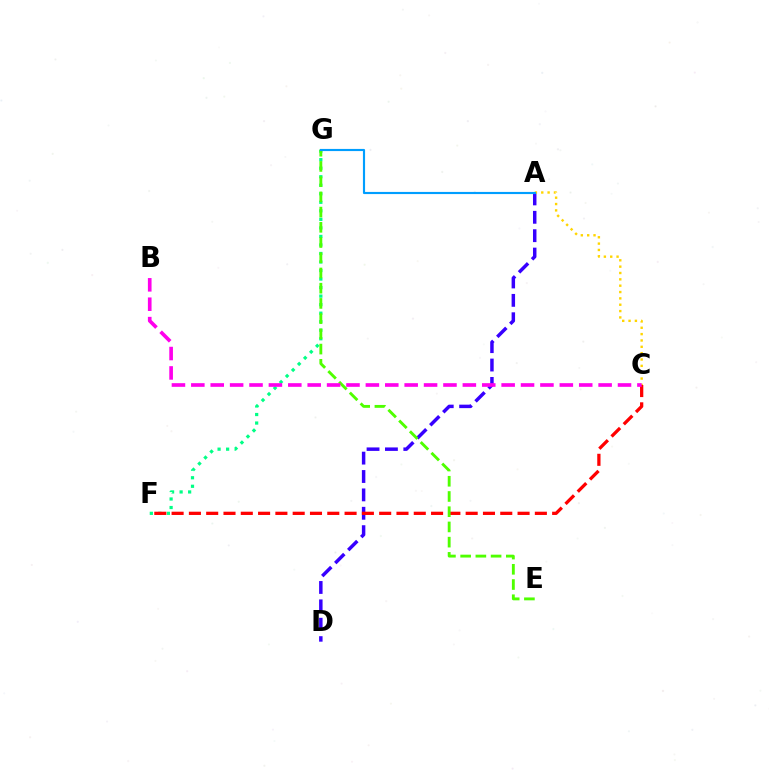{('A', 'D'): [{'color': '#3700ff', 'line_style': 'dashed', 'thickness': 2.5}], ('A', 'C'): [{'color': '#ffd500', 'line_style': 'dotted', 'thickness': 1.72}], ('F', 'G'): [{'color': '#00ff86', 'line_style': 'dotted', 'thickness': 2.32}], ('C', 'F'): [{'color': '#ff0000', 'line_style': 'dashed', 'thickness': 2.35}], ('E', 'G'): [{'color': '#4fff00', 'line_style': 'dashed', 'thickness': 2.07}], ('B', 'C'): [{'color': '#ff00ed', 'line_style': 'dashed', 'thickness': 2.63}], ('A', 'G'): [{'color': '#009eff', 'line_style': 'solid', 'thickness': 1.55}]}